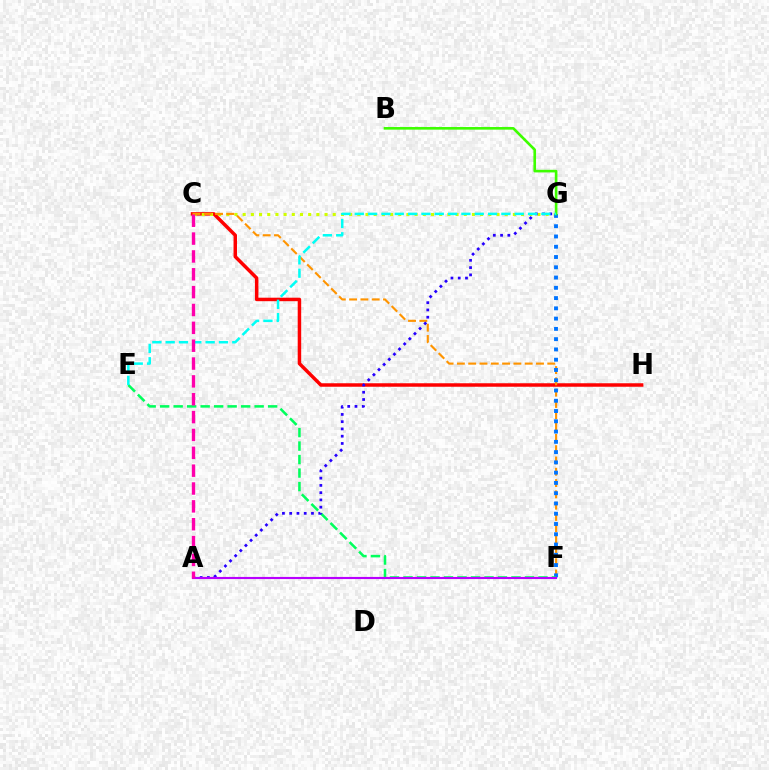{('C', 'H'): [{'color': '#ff0000', 'line_style': 'solid', 'thickness': 2.51}], ('C', 'G'): [{'color': '#d1ff00', 'line_style': 'dotted', 'thickness': 2.22}], ('C', 'F'): [{'color': '#ff9400', 'line_style': 'dashed', 'thickness': 1.54}], ('F', 'G'): [{'color': '#0074ff', 'line_style': 'dotted', 'thickness': 2.79}], ('E', 'F'): [{'color': '#00ff5c', 'line_style': 'dashed', 'thickness': 1.83}], ('B', 'G'): [{'color': '#3dff00', 'line_style': 'solid', 'thickness': 1.89}], ('A', 'G'): [{'color': '#2500ff', 'line_style': 'dotted', 'thickness': 1.97}], ('E', 'G'): [{'color': '#00fff6', 'line_style': 'dashed', 'thickness': 1.81}], ('A', 'F'): [{'color': '#b900ff', 'line_style': 'solid', 'thickness': 1.53}], ('A', 'C'): [{'color': '#ff00ac', 'line_style': 'dashed', 'thickness': 2.43}]}